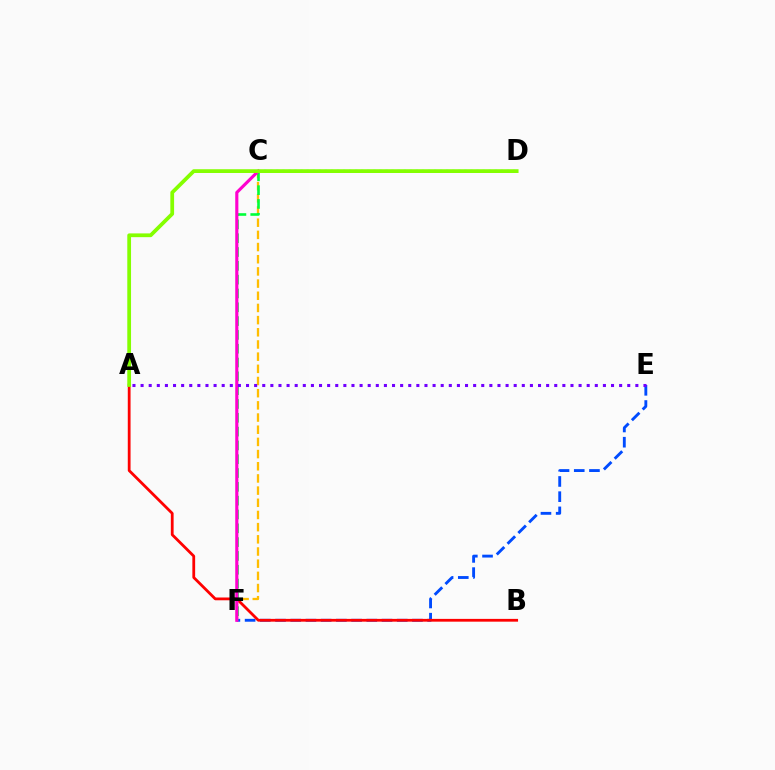{('C', 'D'): [{'color': '#00fff6', 'line_style': 'dotted', 'thickness': 1.65}], ('E', 'F'): [{'color': '#004bff', 'line_style': 'dashed', 'thickness': 2.07}], ('C', 'F'): [{'color': '#ffbd00', 'line_style': 'dashed', 'thickness': 1.65}, {'color': '#00ff39', 'line_style': 'dashed', 'thickness': 1.88}, {'color': '#ff00cf', 'line_style': 'solid', 'thickness': 2.25}], ('A', 'B'): [{'color': '#ff0000', 'line_style': 'solid', 'thickness': 2.0}], ('A', 'D'): [{'color': '#84ff00', 'line_style': 'solid', 'thickness': 2.7}], ('A', 'E'): [{'color': '#7200ff', 'line_style': 'dotted', 'thickness': 2.2}]}